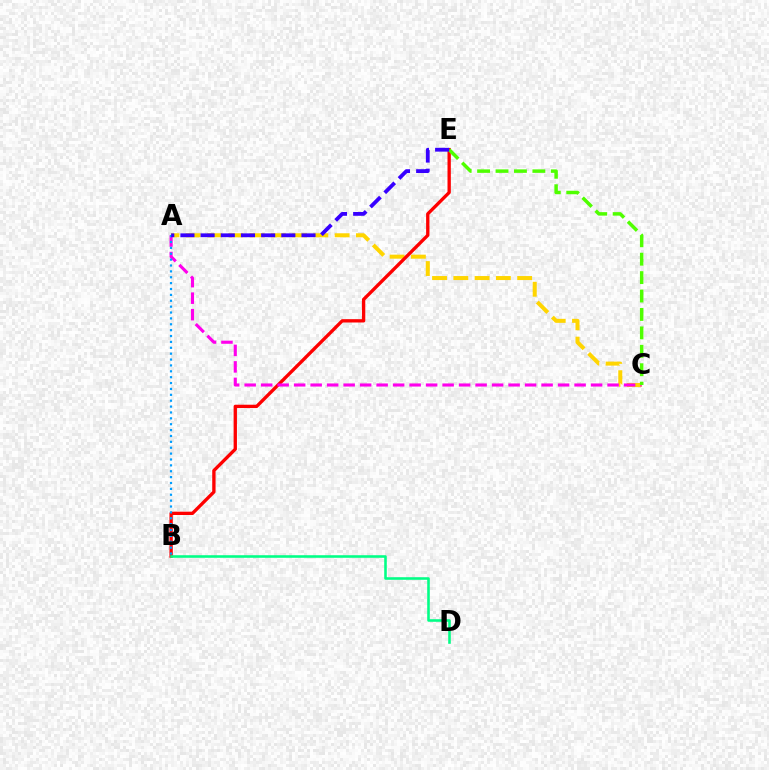{('A', 'C'): [{'color': '#ffd500', 'line_style': 'dashed', 'thickness': 2.89}, {'color': '#ff00ed', 'line_style': 'dashed', 'thickness': 2.24}], ('B', 'E'): [{'color': '#ff0000', 'line_style': 'solid', 'thickness': 2.4}], ('B', 'D'): [{'color': '#00ff86', 'line_style': 'solid', 'thickness': 1.85}], ('C', 'E'): [{'color': '#4fff00', 'line_style': 'dashed', 'thickness': 2.5}], ('A', 'B'): [{'color': '#009eff', 'line_style': 'dotted', 'thickness': 1.6}], ('A', 'E'): [{'color': '#3700ff', 'line_style': 'dashed', 'thickness': 2.74}]}